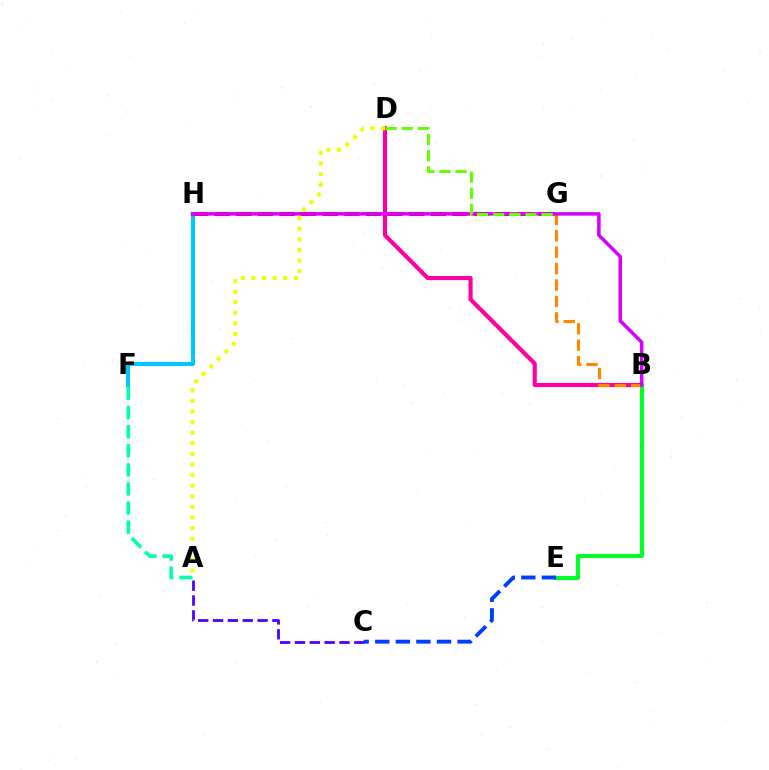{('B', 'D'): [{'color': '#ff00a0', 'line_style': 'solid', 'thickness': 2.97}], ('F', 'H'): [{'color': '#00c7ff', 'line_style': 'solid', 'thickness': 2.91}], ('G', 'H'): [{'color': '#ff0000', 'line_style': 'dashed', 'thickness': 2.94}], ('B', 'E'): [{'color': '#00ff27', 'line_style': 'solid', 'thickness': 2.92}], ('B', 'G'): [{'color': '#ff8800', 'line_style': 'dashed', 'thickness': 2.23}], ('A', 'C'): [{'color': '#4f00ff', 'line_style': 'dashed', 'thickness': 2.02}], ('B', 'H'): [{'color': '#d600ff', 'line_style': 'solid', 'thickness': 2.53}], ('A', 'F'): [{'color': '#00ffaf', 'line_style': 'dashed', 'thickness': 2.59}], ('D', 'G'): [{'color': '#66ff00', 'line_style': 'dashed', 'thickness': 2.19}], ('A', 'D'): [{'color': '#eeff00', 'line_style': 'dotted', 'thickness': 2.88}], ('C', 'E'): [{'color': '#003fff', 'line_style': 'dashed', 'thickness': 2.8}]}